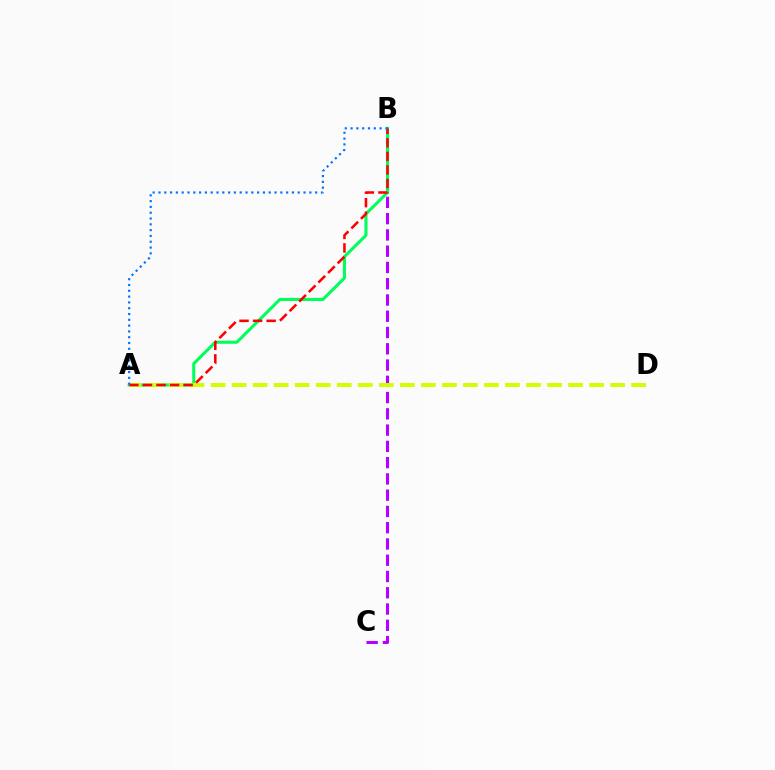{('B', 'C'): [{'color': '#b900ff', 'line_style': 'dashed', 'thickness': 2.21}], ('A', 'B'): [{'color': '#00ff5c', 'line_style': 'solid', 'thickness': 2.22}, {'color': '#ff0000', 'line_style': 'dashed', 'thickness': 1.84}, {'color': '#0074ff', 'line_style': 'dotted', 'thickness': 1.58}], ('A', 'D'): [{'color': '#d1ff00', 'line_style': 'dashed', 'thickness': 2.86}]}